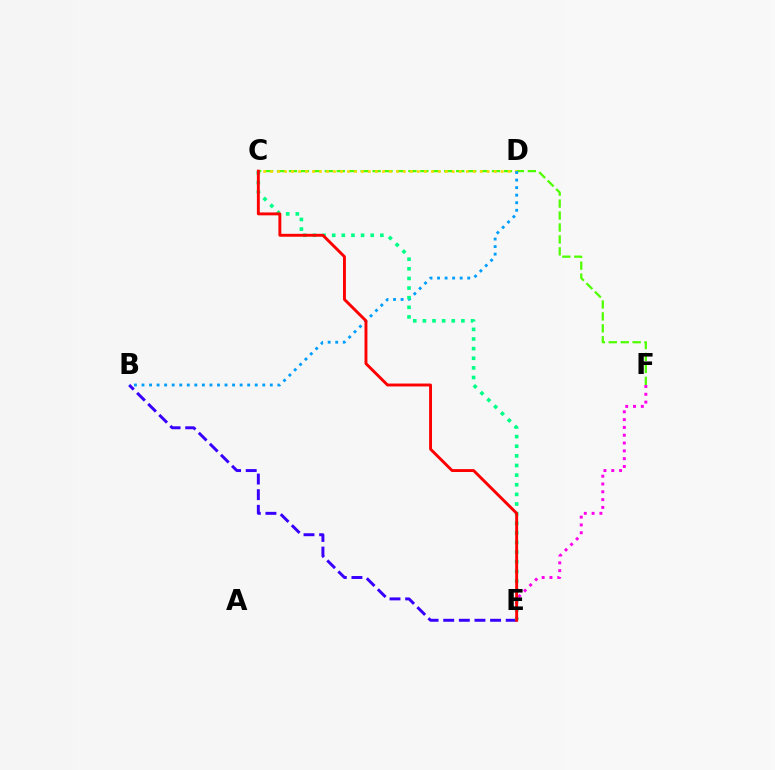{('E', 'F'): [{'color': '#ff00ed', 'line_style': 'dotted', 'thickness': 2.12}], ('B', 'E'): [{'color': '#3700ff', 'line_style': 'dashed', 'thickness': 2.12}], ('C', 'F'): [{'color': '#4fff00', 'line_style': 'dashed', 'thickness': 1.62}], ('C', 'D'): [{'color': '#ffd500', 'line_style': 'dotted', 'thickness': 1.9}], ('B', 'D'): [{'color': '#009eff', 'line_style': 'dotted', 'thickness': 2.05}], ('C', 'E'): [{'color': '#00ff86', 'line_style': 'dotted', 'thickness': 2.62}, {'color': '#ff0000', 'line_style': 'solid', 'thickness': 2.09}]}